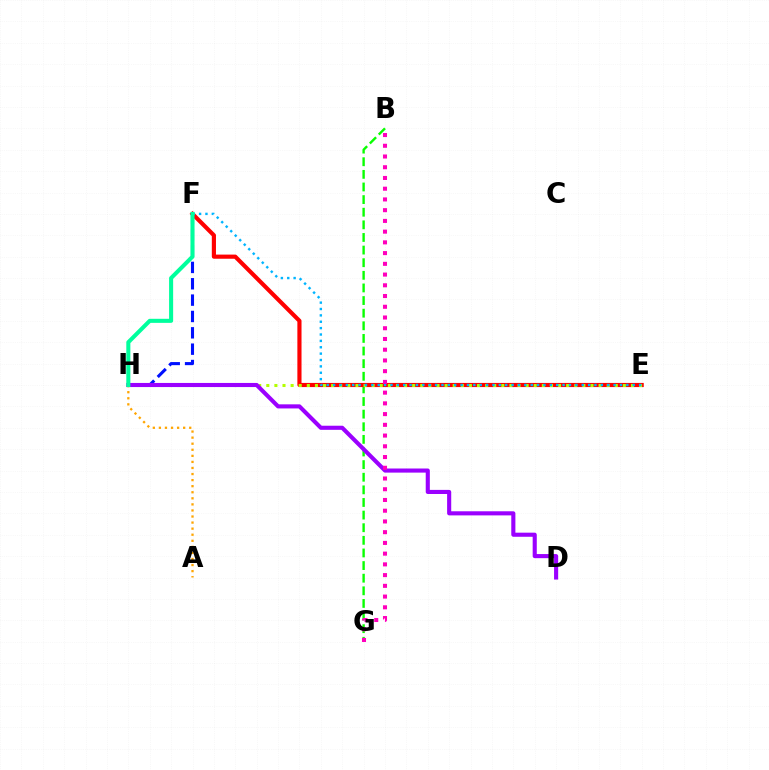{('B', 'G'): [{'color': '#08ff00', 'line_style': 'dashed', 'thickness': 1.71}, {'color': '#ff00bd', 'line_style': 'dotted', 'thickness': 2.92}], ('A', 'H'): [{'color': '#ffa500', 'line_style': 'dotted', 'thickness': 1.65}], ('E', 'F'): [{'color': '#ff0000', 'line_style': 'solid', 'thickness': 2.99}, {'color': '#00b5ff', 'line_style': 'dotted', 'thickness': 1.73}], ('E', 'H'): [{'color': '#b3ff00', 'line_style': 'dotted', 'thickness': 2.2}], ('F', 'H'): [{'color': '#0010ff', 'line_style': 'dashed', 'thickness': 2.22}, {'color': '#00ff9d', 'line_style': 'solid', 'thickness': 2.92}], ('D', 'H'): [{'color': '#9b00ff', 'line_style': 'solid', 'thickness': 2.96}]}